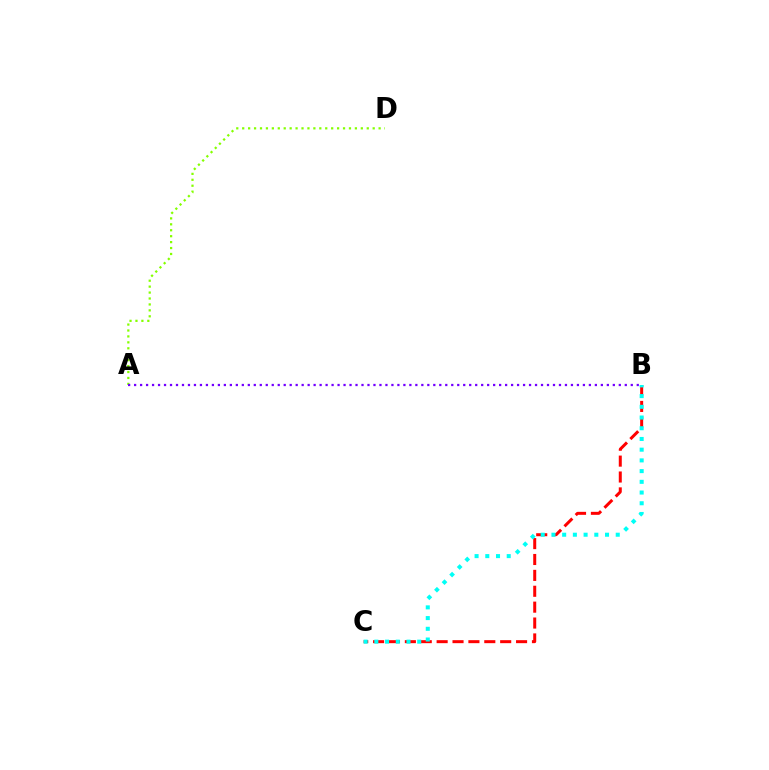{('B', 'C'): [{'color': '#ff0000', 'line_style': 'dashed', 'thickness': 2.16}, {'color': '#00fff6', 'line_style': 'dotted', 'thickness': 2.91}], ('A', 'D'): [{'color': '#84ff00', 'line_style': 'dotted', 'thickness': 1.61}], ('A', 'B'): [{'color': '#7200ff', 'line_style': 'dotted', 'thickness': 1.63}]}